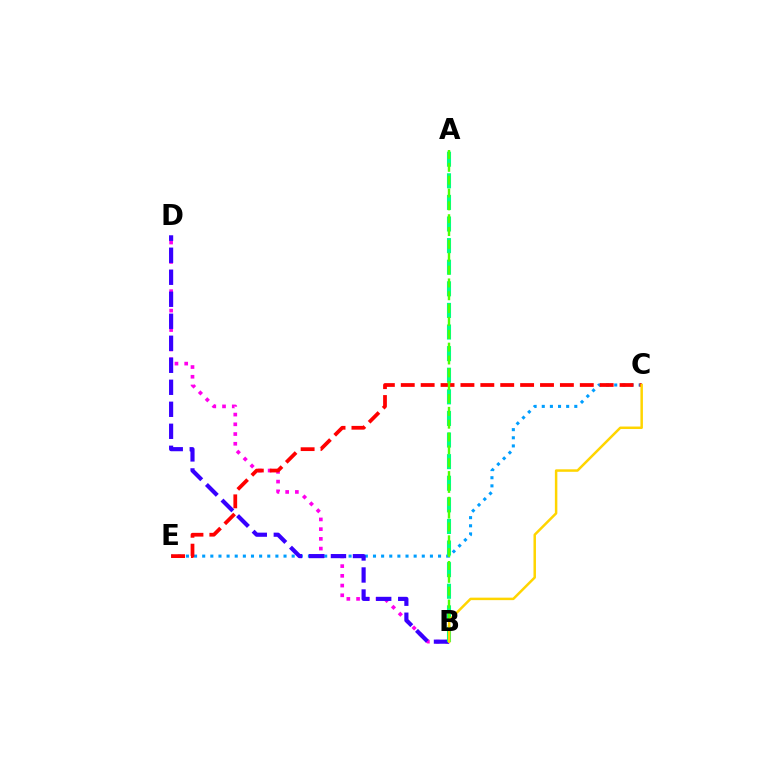{('B', 'D'): [{'color': '#ff00ed', 'line_style': 'dotted', 'thickness': 2.64}, {'color': '#3700ff', 'line_style': 'dashed', 'thickness': 2.99}], ('C', 'E'): [{'color': '#009eff', 'line_style': 'dotted', 'thickness': 2.21}, {'color': '#ff0000', 'line_style': 'dashed', 'thickness': 2.7}], ('A', 'B'): [{'color': '#00ff86', 'line_style': 'dashed', 'thickness': 2.93}, {'color': '#4fff00', 'line_style': 'dashed', 'thickness': 1.74}], ('B', 'C'): [{'color': '#ffd500', 'line_style': 'solid', 'thickness': 1.79}]}